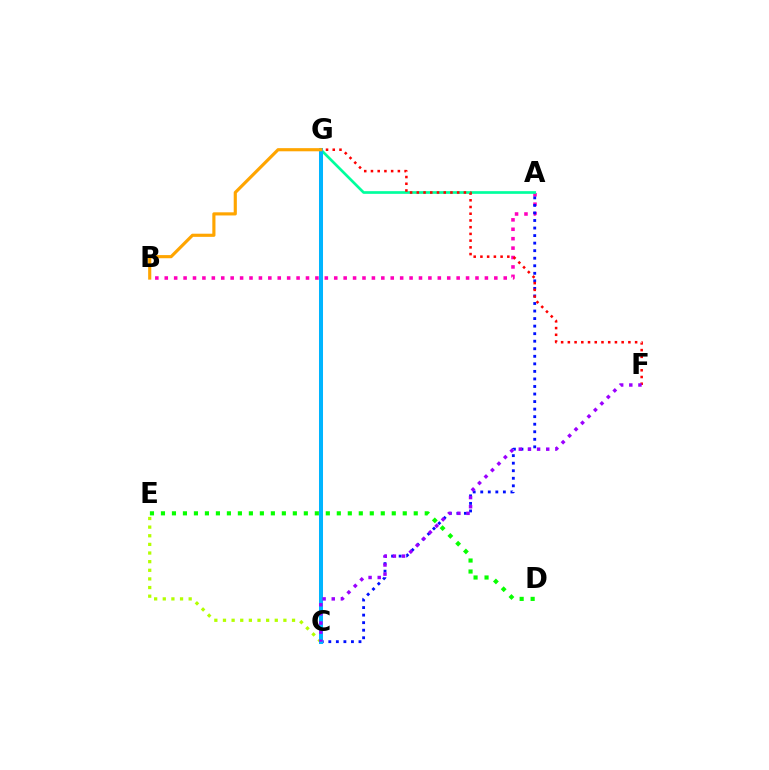{('A', 'B'): [{'color': '#ff00bd', 'line_style': 'dotted', 'thickness': 2.56}], ('A', 'G'): [{'color': '#00ff9d', 'line_style': 'solid', 'thickness': 1.94}], ('C', 'E'): [{'color': '#b3ff00', 'line_style': 'dotted', 'thickness': 2.35}], ('A', 'C'): [{'color': '#0010ff', 'line_style': 'dotted', 'thickness': 2.05}], ('C', 'G'): [{'color': '#00b5ff', 'line_style': 'solid', 'thickness': 2.88}], ('F', 'G'): [{'color': '#ff0000', 'line_style': 'dotted', 'thickness': 1.83}], ('B', 'G'): [{'color': '#ffa500', 'line_style': 'solid', 'thickness': 2.26}], ('D', 'E'): [{'color': '#08ff00', 'line_style': 'dotted', 'thickness': 2.99}], ('C', 'F'): [{'color': '#9b00ff', 'line_style': 'dotted', 'thickness': 2.48}]}